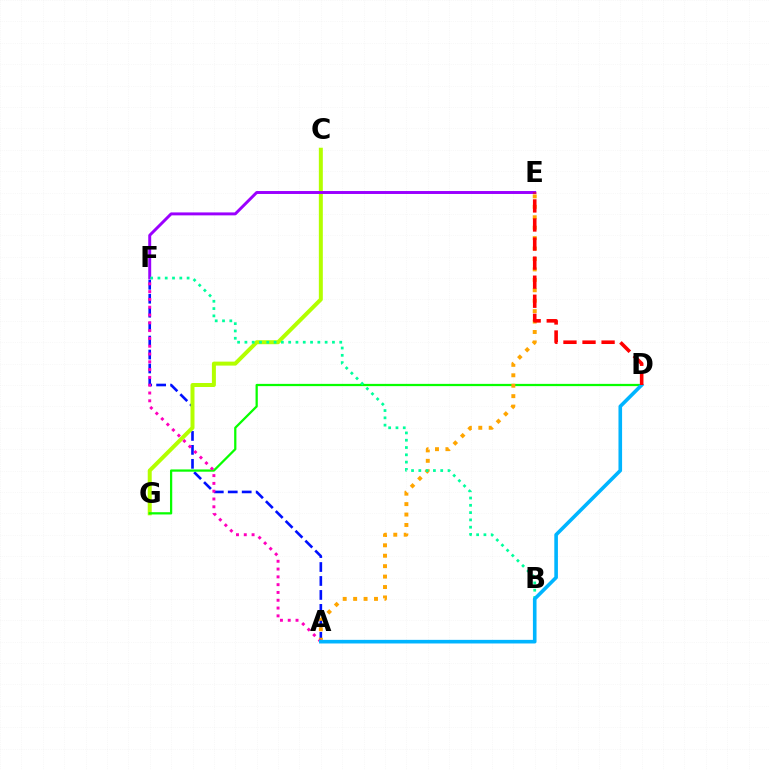{('A', 'F'): [{'color': '#0010ff', 'line_style': 'dashed', 'thickness': 1.9}, {'color': '#ff00bd', 'line_style': 'dotted', 'thickness': 2.12}], ('C', 'G'): [{'color': '#b3ff00', 'line_style': 'solid', 'thickness': 2.87}], ('D', 'G'): [{'color': '#08ff00', 'line_style': 'solid', 'thickness': 1.62}], ('A', 'E'): [{'color': '#ffa500', 'line_style': 'dotted', 'thickness': 2.83}], ('E', 'F'): [{'color': '#9b00ff', 'line_style': 'solid', 'thickness': 2.12}], ('B', 'F'): [{'color': '#00ff9d', 'line_style': 'dotted', 'thickness': 1.98}], ('A', 'D'): [{'color': '#00b5ff', 'line_style': 'solid', 'thickness': 2.6}], ('D', 'E'): [{'color': '#ff0000', 'line_style': 'dashed', 'thickness': 2.59}]}